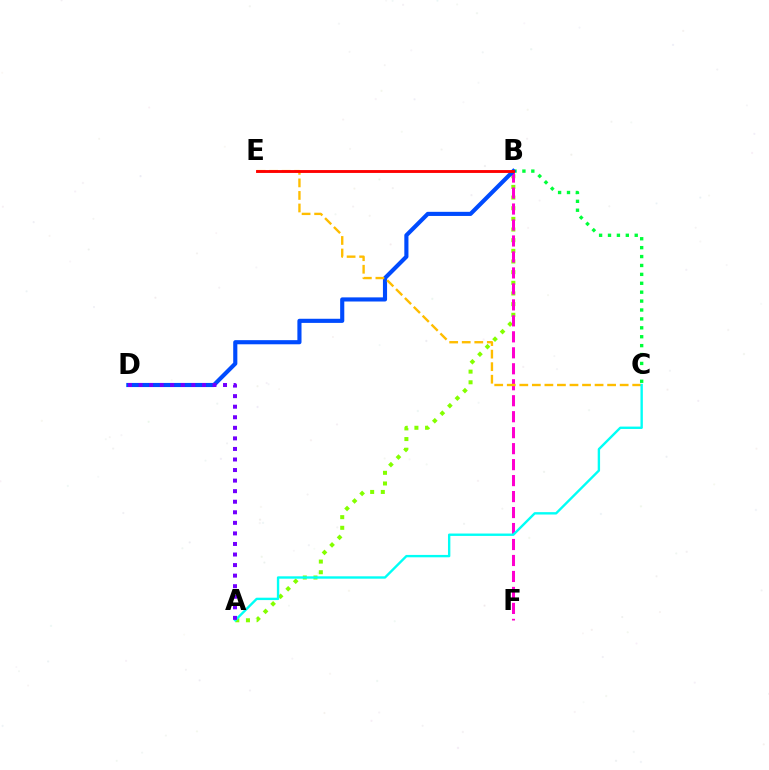{('A', 'B'): [{'color': '#84ff00', 'line_style': 'dotted', 'thickness': 2.89}], ('B', 'C'): [{'color': '#00ff39', 'line_style': 'dotted', 'thickness': 2.42}], ('B', 'F'): [{'color': '#ff00cf', 'line_style': 'dashed', 'thickness': 2.17}], ('B', 'D'): [{'color': '#004bff', 'line_style': 'solid', 'thickness': 2.97}], ('C', 'E'): [{'color': '#ffbd00', 'line_style': 'dashed', 'thickness': 1.7}], ('A', 'C'): [{'color': '#00fff6', 'line_style': 'solid', 'thickness': 1.71}], ('B', 'E'): [{'color': '#ff0000', 'line_style': 'solid', 'thickness': 2.07}], ('A', 'D'): [{'color': '#7200ff', 'line_style': 'dotted', 'thickness': 2.87}]}